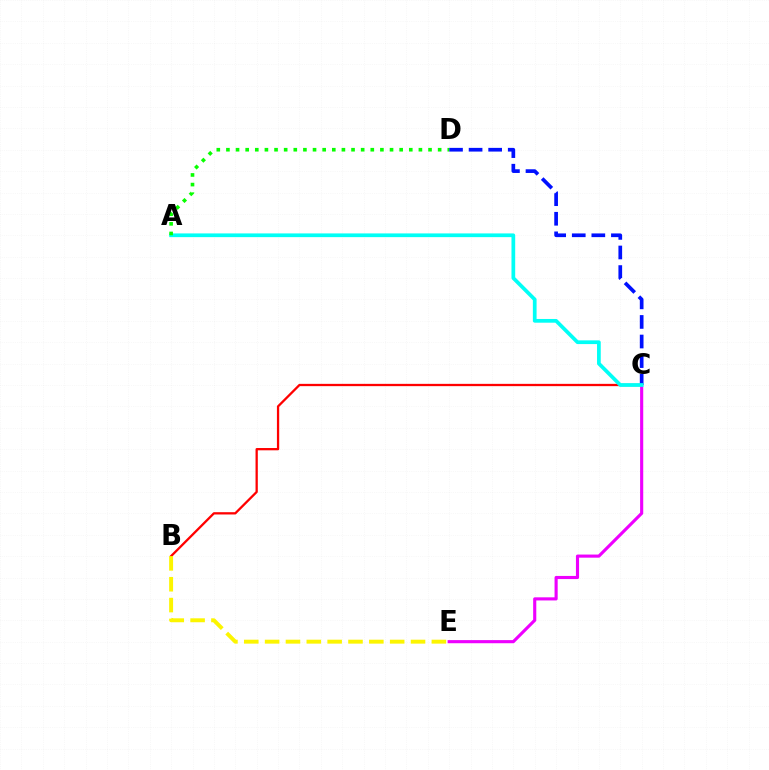{('C', 'E'): [{'color': '#ee00ff', 'line_style': 'solid', 'thickness': 2.25}], ('C', 'D'): [{'color': '#0010ff', 'line_style': 'dashed', 'thickness': 2.66}], ('B', 'C'): [{'color': '#ff0000', 'line_style': 'solid', 'thickness': 1.65}], ('A', 'C'): [{'color': '#00fff6', 'line_style': 'solid', 'thickness': 2.68}], ('A', 'D'): [{'color': '#08ff00', 'line_style': 'dotted', 'thickness': 2.61}], ('B', 'E'): [{'color': '#fcf500', 'line_style': 'dashed', 'thickness': 2.83}]}